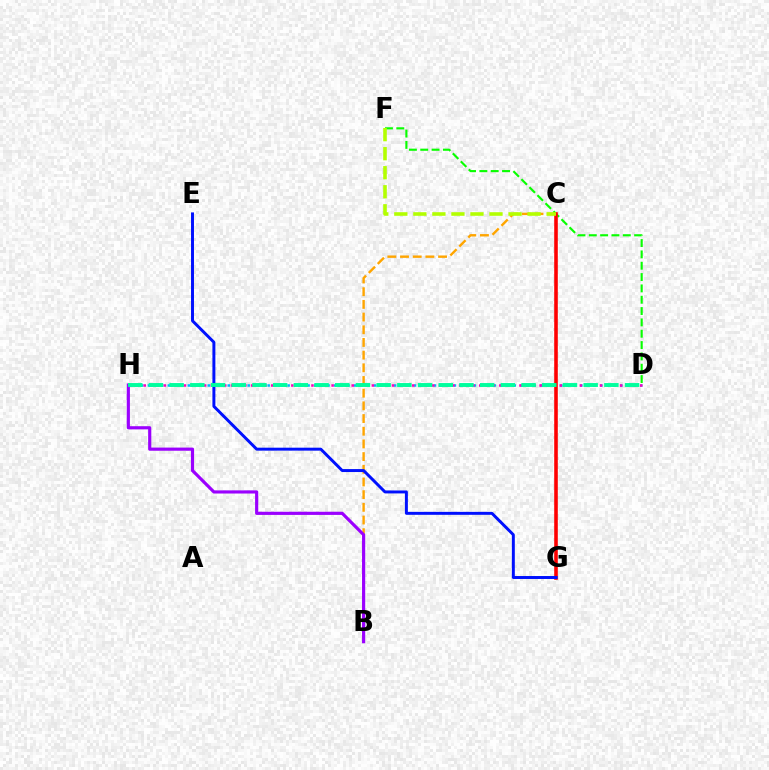{('D', 'F'): [{'color': '#08ff00', 'line_style': 'dashed', 'thickness': 1.54}], ('B', 'C'): [{'color': '#ffa500', 'line_style': 'dashed', 'thickness': 1.72}], ('C', 'G'): [{'color': '#ff0000', 'line_style': 'solid', 'thickness': 2.58}], ('D', 'H'): [{'color': '#00b5ff', 'line_style': 'dotted', 'thickness': 1.81}, {'color': '#ff00bd', 'line_style': 'dotted', 'thickness': 1.82}, {'color': '#00ff9d', 'line_style': 'dashed', 'thickness': 2.81}], ('C', 'F'): [{'color': '#b3ff00', 'line_style': 'dashed', 'thickness': 2.59}], ('B', 'H'): [{'color': '#9b00ff', 'line_style': 'solid', 'thickness': 2.27}], ('E', 'G'): [{'color': '#0010ff', 'line_style': 'solid', 'thickness': 2.13}]}